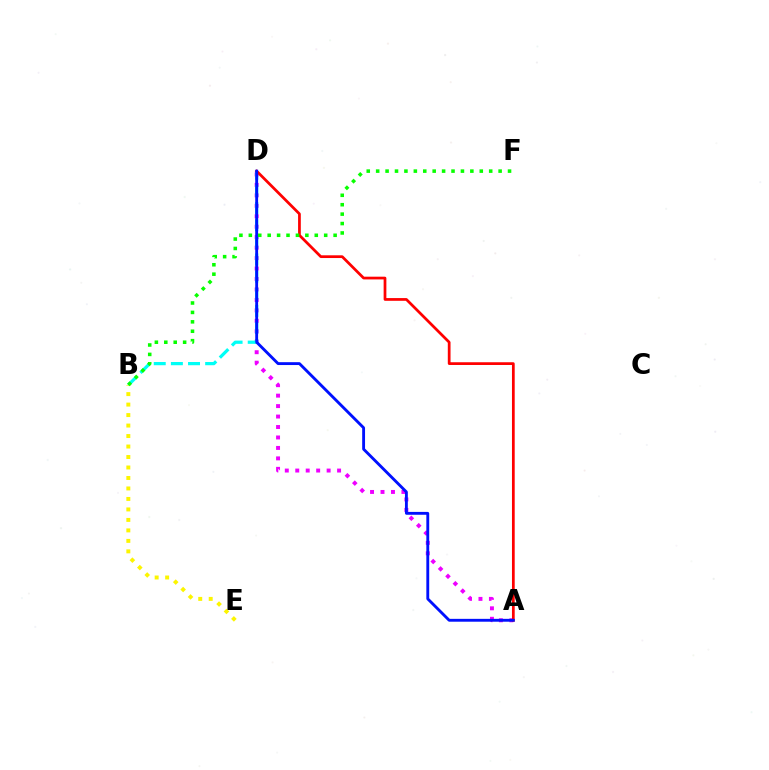{('A', 'D'): [{'color': '#ee00ff', 'line_style': 'dotted', 'thickness': 2.84}, {'color': '#ff0000', 'line_style': 'solid', 'thickness': 1.97}, {'color': '#0010ff', 'line_style': 'solid', 'thickness': 2.06}], ('B', 'D'): [{'color': '#00fff6', 'line_style': 'dashed', 'thickness': 2.33}], ('B', 'E'): [{'color': '#fcf500', 'line_style': 'dotted', 'thickness': 2.85}], ('B', 'F'): [{'color': '#08ff00', 'line_style': 'dotted', 'thickness': 2.56}]}